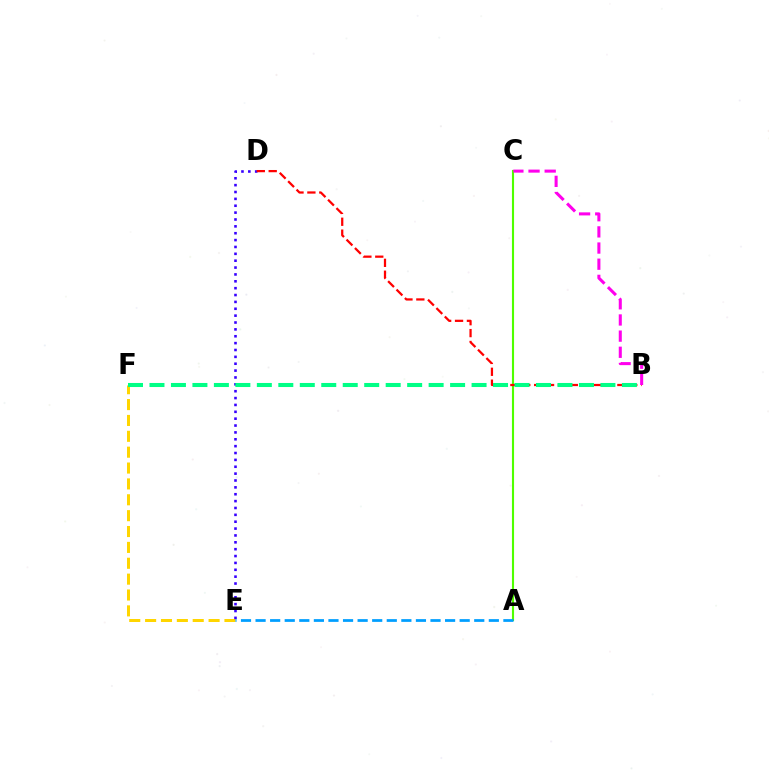{('E', 'F'): [{'color': '#ffd500', 'line_style': 'dashed', 'thickness': 2.16}], ('A', 'C'): [{'color': '#4fff00', 'line_style': 'solid', 'thickness': 1.52}], ('D', 'E'): [{'color': '#3700ff', 'line_style': 'dotted', 'thickness': 1.87}], ('B', 'D'): [{'color': '#ff0000', 'line_style': 'dashed', 'thickness': 1.61}], ('A', 'E'): [{'color': '#009eff', 'line_style': 'dashed', 'thickness': 1.98}], ('B', 'F'): [{'color': '#00ff86', 'line_style': 'dashed', 'thickness': 2.92}], ('B', 'C'): [{'color': '#ff00ed', 'line_style': 'dashed', 'thickness': 2.19}]}